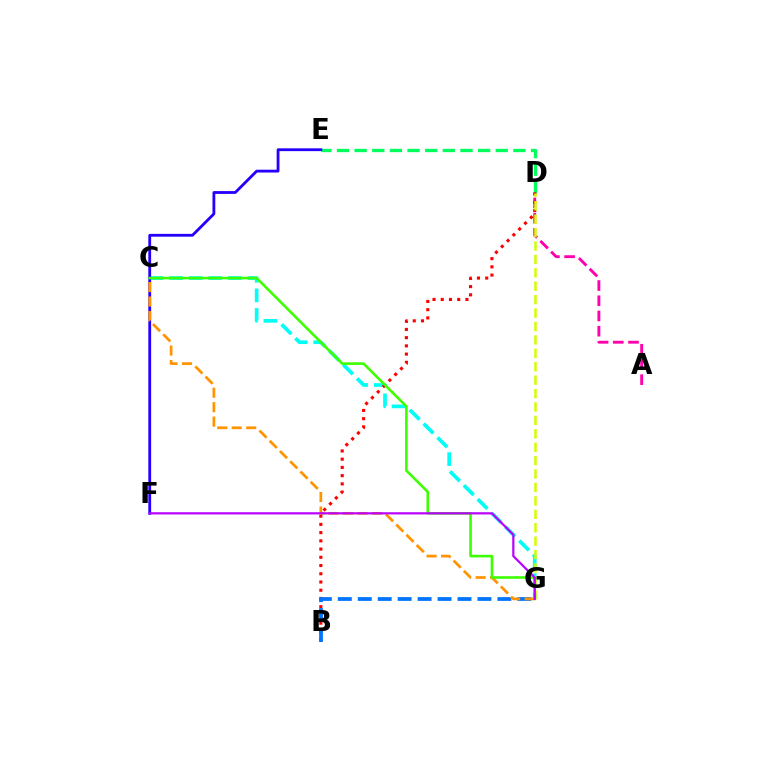{('C', 'G'): [{'color': '#00fff6', 'line_style': 'dashed', 'thickness': 2.66}, {'color': '#ff9400', 'line_style': 'dashed', 'thickness': 1.97}, {'color': '#3dff00', 'line_style': 'solid', 'thickness': 1.87}], ('D', 'E'): [{'color': '#00ff5c', 'line_style': 'dashed', 'thickness': 2.4}], ('A', 'D'): [{'color': '#ff00ac', 'line_style': 'dashed', 'thickness': 2.07}], ('B', 'D'): [{'color': '#ff0000', 'line_style': 'dotted', 'thickness': 2.24}], ('E', 'F'): [{'color': '#2500ff', 'line_style': 'solid', 'thickness': 2.03}], ('D', 'G'): [{'color': '#d1ff00', 'line_style': 'dashed', 'thickness': 1.82}], ('B', 'G'): [{'color': '#0074ff', 'line_style': 'dashed', 'thickness': 2.71}], ('F', 'G'): [{'color': '#b900ff', 'line_style': 'solid', 'thickness': 1.58}]}